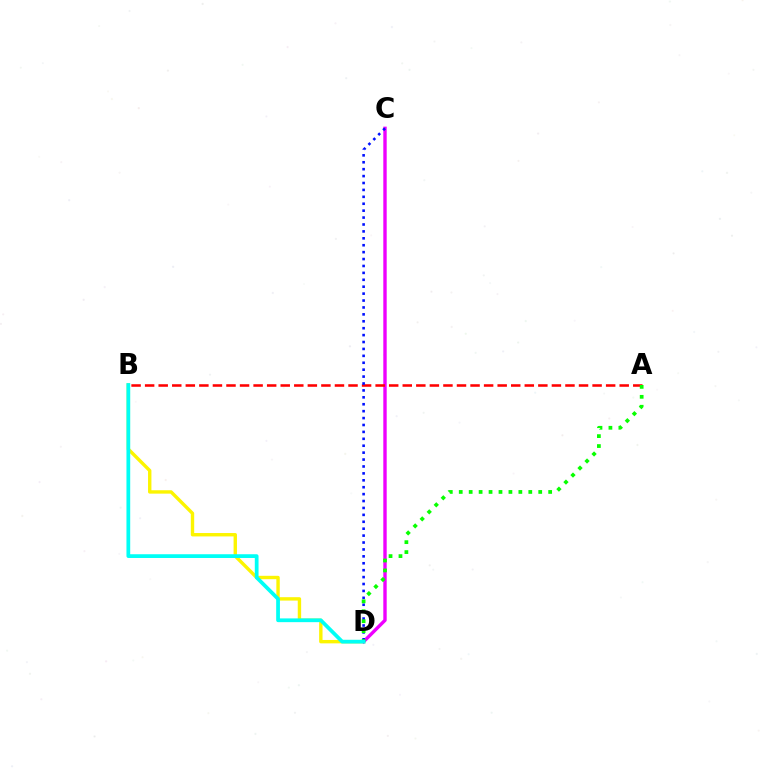{('B', 'D'): [{'color': '#fcf500', 'line_style': 'solid', 'thickness': 2.44}, {'color': '#00fff6', 'line_style': 'solid', 'thickness': 2.7}], ('C', 'D'): [{'color': '#ee00ff', 'line_style': 'solid', 'thickness': 2.44}, {'color': '#0010ff', 'line_style': 'dotted', 'thickness': 1.88}], ('A', 'B'): [{'color': '#ff0000', 'line_style': 'dashed', 'thickness': 1.84}], ('A', 'D'): [{'color': '#08ff00', 'line_style': 'dotted', 'thickness': 2.7}]}